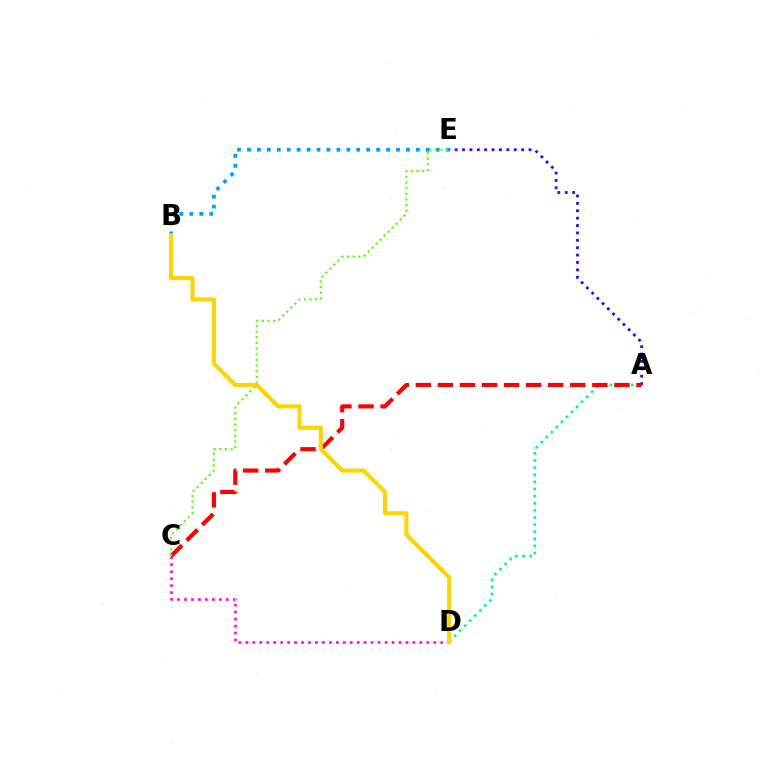{('B', 'E'): [{'color': '#009eff', 'line_style': 'dotted', 'thickness': 2.7}], ('A', 'E'): [{'color': '#3700ff', 'line_style': 'dotted', 'thickness': 2.01}], ('A', 'D'): [{'color': '#00ff86', 'line_style': 'dotted', 'thickness': 1.93}], ('A', 'C'): [{'color': '#ff0000', 'line_style': 'dashed', 'thickness': 3.0}], ('C', 'D'): [{'color': '#ff00ed', 'line_style': 'dotted', 'thickness': 1.89}], ('C', 'E'): [{'color': '#4fff00', 'line_style': 'dotted', 'thickness': 1.54}], ('B', 'D'): [{'color': '#ffd500', 'line_style': 'solid', 'thickness': 2.97}]}